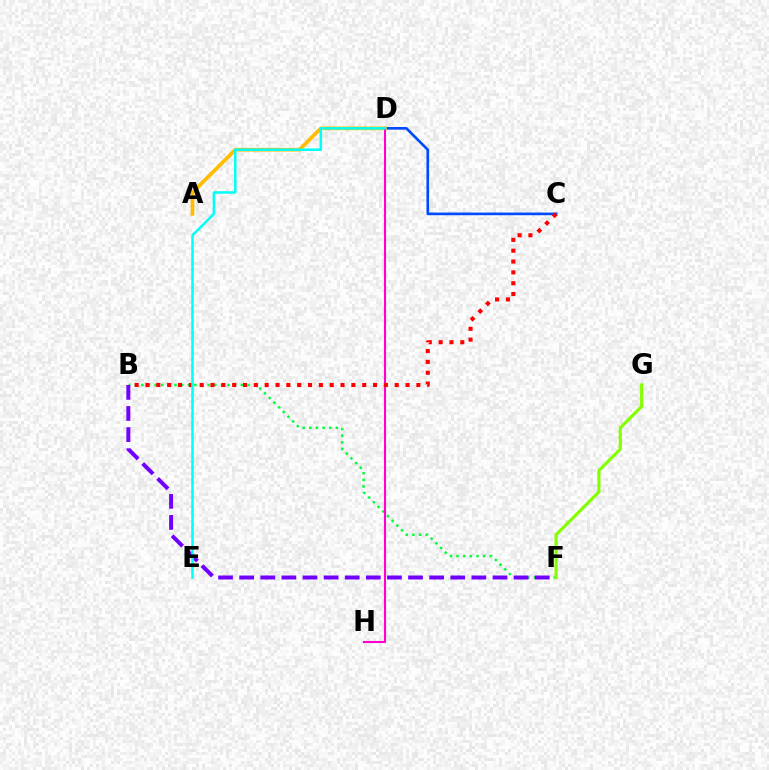{('B', 'F'): [{'color': '#00ff39', 'line_style': 'dotted', 'thickness': 1.8}, {'color': '#7200ff', 'line_style': 'dashed', 'thickness': 2.87}], ('C', 'D'): [{'color': '#004bff', 'line_style': 'solid', 'thickness': 1.92}], ('A', 'D'): [{'color': '#ffbd00', 'line_style': 'solid', 'thickness': 2.65}], ('F', 'G'): [{'color': '#84ff00', 'line_style': 'solid', 'thickness': 2.27}], ('D', 'H'): [{'color': '#ff00cf', 'line_style': 'solid', 'thickness': 1.5}], ('B', 'C'): [{'color': '#ff0000', 'line_style': 'dotted', 'thickness': 2.94}], ('D', 'E'): [{'color': '#00fff6', 'line_style': 'solid', 'thickness': 1.8}]}